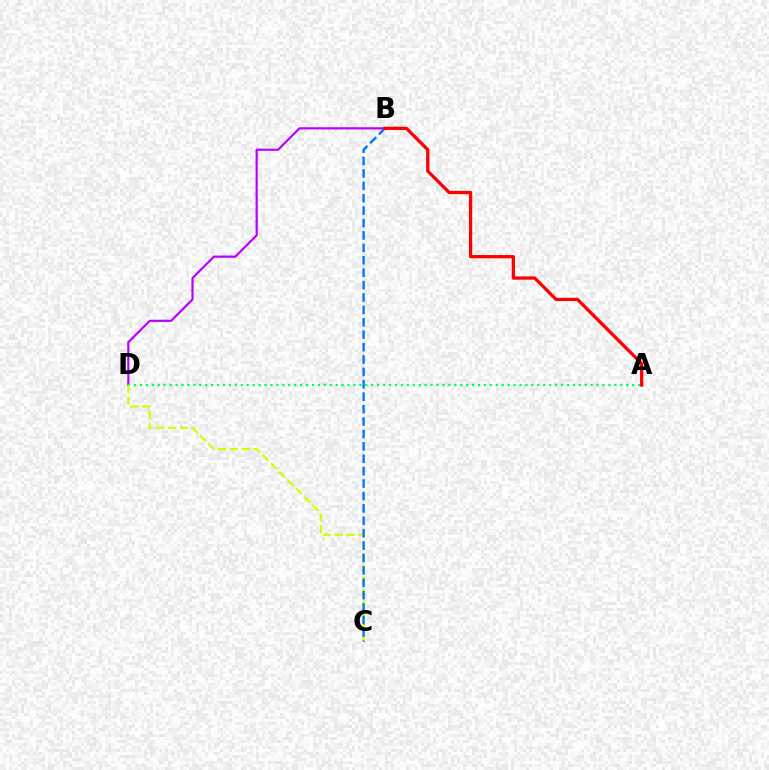{('B', 'D'): [{'color': '#b900ff', 'line_style': 'solid', 'thickness': 1.57}], ('A', 'D'): [{'color': '#00ff5c', 'line_style': 'dotted', 'thickness': 1.61}], ('C', 'D'): [{'color': '#d1ff00', 'line_style': 'dashed', 'thickness': 1.6}], ('B', 'C'): [{'color': '#0074ff', 'line_style': 'dashed', 'thickness': 1.69}], ('A', 'B'): [{'color': '#ff0000', 'line_style': 'solid', 'thickness': 2.35}]}